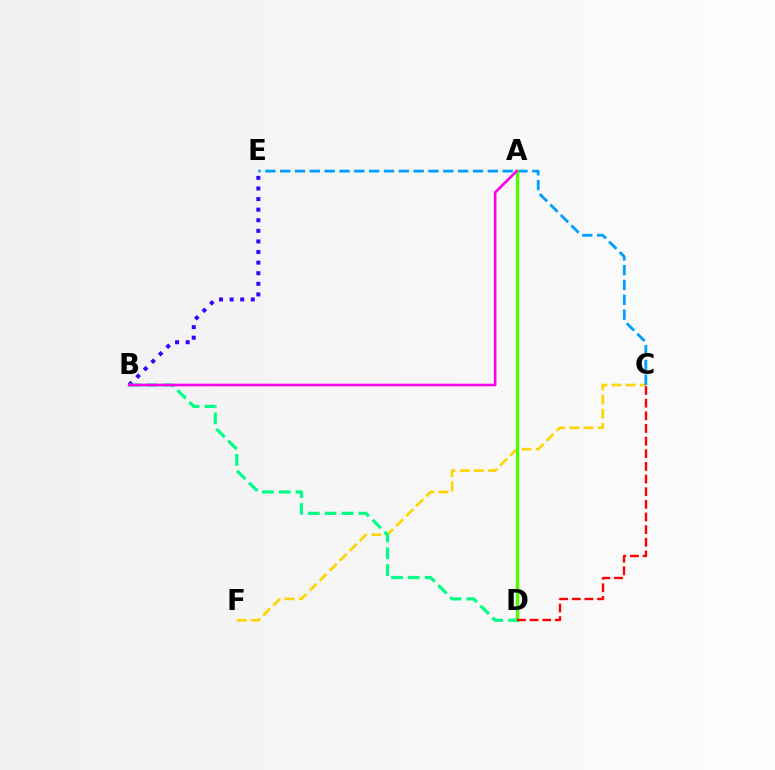{('C', 'F'): [{'color': '#ffd500', 'line_style': 'dashed', 'thickness': 1.92}], ('C', 'E'): [{'color': '#009eff', 'line_style': 'dashed', 'thickness': 2.01}], ('B', 'E'): [{'color': '#3700ff', 'line_style': 'dotted', 'thickness': 2.88}], ('A', 'D'): [{'color': '#4fff00', 'line_style': 'solid', 'thickness': 2.43}], ('B', 'D'): [{'color': '#00ff86', 'line_style': 'dashed', 'thickness': 2.29}], ('C', 'D'): [{'color': '#ff0000', 'line_style': 'dashed', 'thickness': 1.72}], ('A', 'B'): [{'color': '#ff00ed', 'line_style': 'solid', 'thickness': 1.9}]}